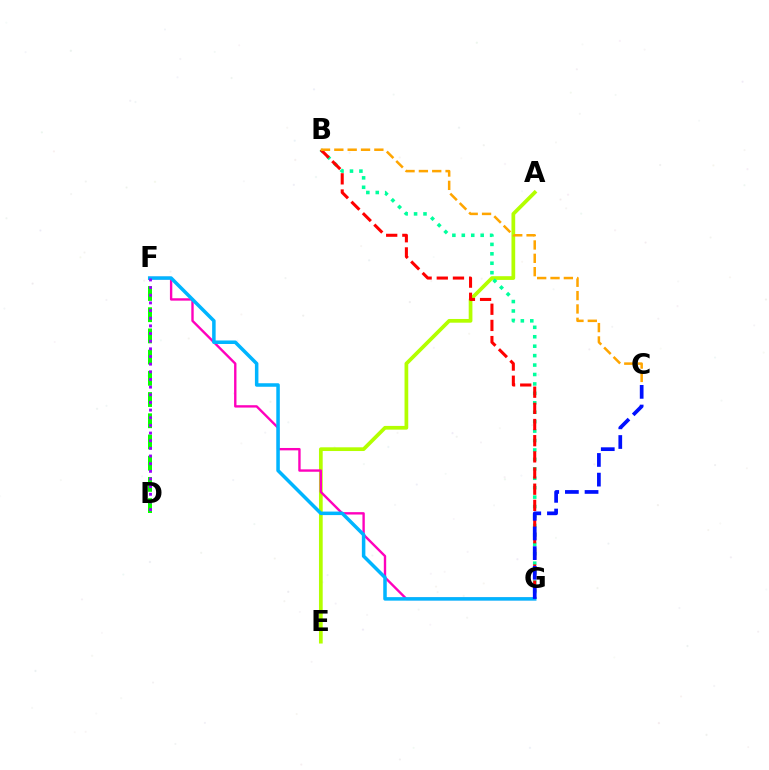{('A', 'E'): [{'color': '#b3ff00', 'line_style': 'solid', 'thickness': 2.68}], ('B', 'G'): [{'color': '#00ff9d', 'line_style': 'dotted', 'thickness': 2.56}, {'color': '#ff0000', 'line_style': 'dashed', 'thickness': 2.2}], ('F', 'G'): [{'color': '#ff00bd', 'line_style': 'solid', 'thickness': 1.71}, {'color': '#00b5ff', 'line_style': 'solid', 'thickness': 2.53}], ('D', 'F'): [{'color': '#08ff00', 'line_style': 'dashed', 'thickness': 2.88}, {'color': '#9b00ff', 'line_style': 'dotted', 'thickness': 2.08}], ('B', 'C'): [{'color': '#ffa500', 'line_style': 'dashed', 'thickness': 1.81}], ('C', 'G'): [{'color': '#0010ff', 'line_style': 'dashed', 'thickness': 2.67}]}